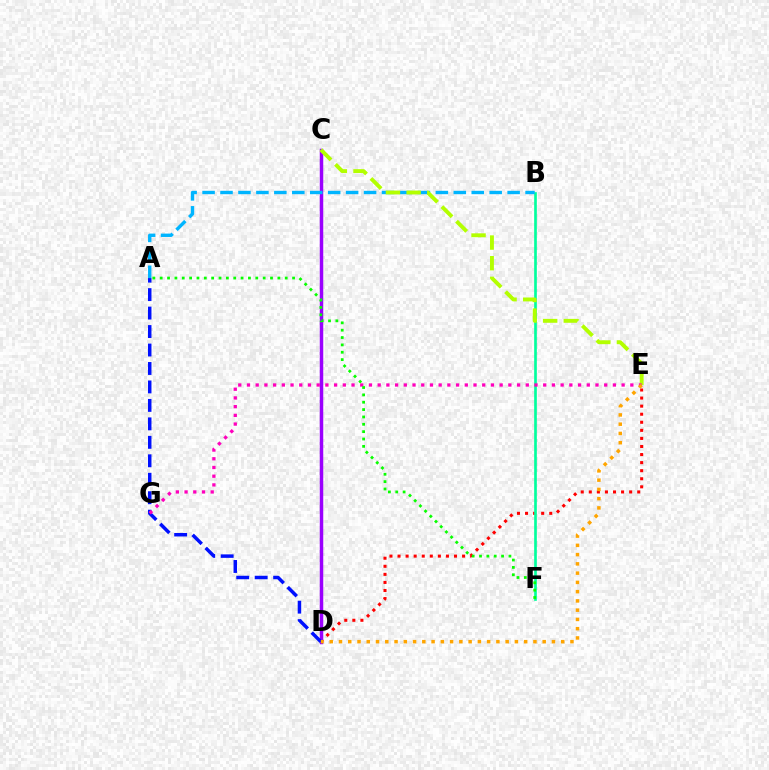{('D', 'E'): [{'color': '#ff0000', 'line_style': 'dotted', 'thickness': 2.19}, {'color': '#ffa500', 'line_style': 'dotted', 'thickness': 2.52}], ('B', 'F'): [{'color': '#00ff9d', 'line_style': 'solid', 'thickness': 1.92}], ('C', 'D'): [{'color': '#9b00ff', 'line_style': 'solid', 'thickness': 2.51}], ('A', 'D'): [{'color': '#0010ff', 'line_style': 'dashed', 'thickness': 2.51}], ('A', 'B'): [{'color': '#00b5ff', 'line_style': 'dashed', 'thickness': 2.44}], ('C', 'E'): [{'color': '#b3ff00', 'line_style': 'dashed', 'thickness': 2.81}], ('E', 'G'): [{'color': '#ff00bd', 'line_style': 'dotted', 'thickness': 2.37}], ('A', 'F'): [{'color': '#08ff00', 'line_style': 'dotted', 'thickness': 2.0}]}